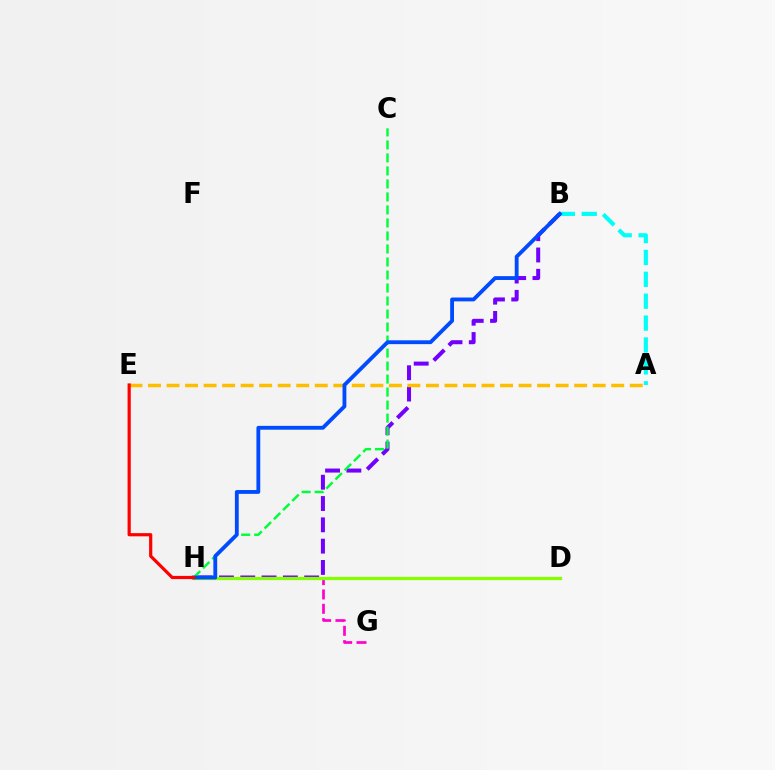{('A', 'B'): [{'color': '#00fff6', 'line_style': 'dashed', 'thickness': 2.97}], ('B', 'H'): [{'color': '#7200ff', 'line_style': 'dashed', 'thickness': 2.89}, {'color': '#004bff', 'line_style': 'solid', 'thickness': 2.76}], ('C', 'H'): [{'color': '#00ff39', 'line_style': 'dashed', 'thickness': 1.77}], ('G', 'H'): [{'color': '#ff00cf', 'line_style': 'dashed', 'thickness': 1.95}], ('D', 'H'): [{'color': '#84ff00', 'line_style': 'solid', 'thickness': 2.33}], ('A', 'E'): [{'color': '#ffbd00', 'line_style': 'dashed', 'thickness': 2.52}], ('E', 'H'): [{'color': '#ff0000', 'line_style': 'solid', 'thickness': 2.3}]}